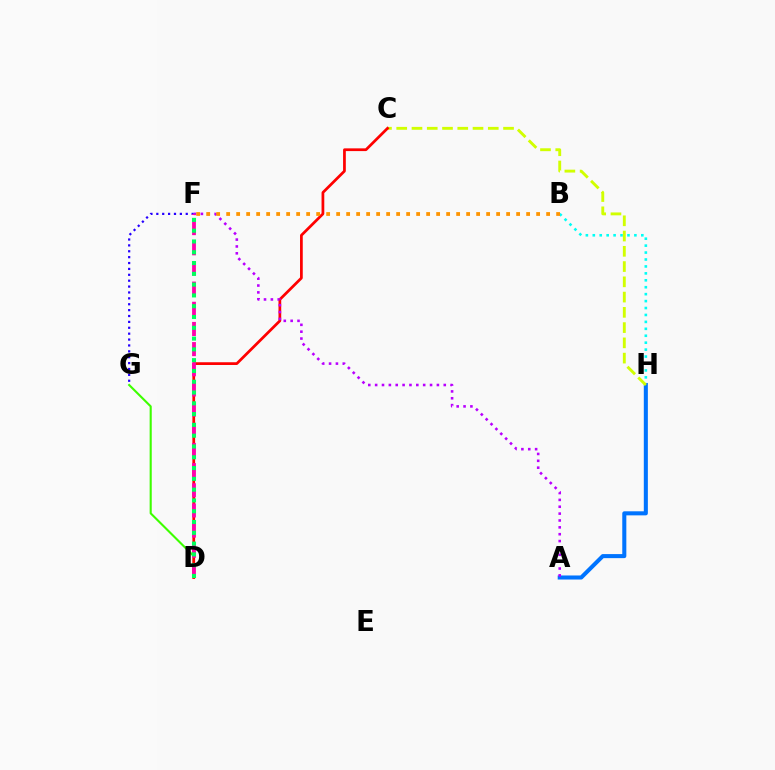{('F', 'G'): [{'color': '#2500ff', 'line_style': 'dotted', 'thickness': 1.6}], ('B', 'H'): [{'color': '#00fff6', 'line_style': 'dotted', 'thickness': 1.88}], ('A', 'H'): [{'color': '#0074ff', 'line_style': 'solid', 'thickness': 2.92}], ('C', 'H'): [{'color': '#d1ff00', 'line_style': 'dashed', 'thickness': 2.07}], ('D', 'G'): [{'color': '#3dff00', 'line_style': 'solid', 'thickness': 1.51}], ('C', 'D'): [{'color': '#ff0000', 'line_style': 'solid', 'thickness': 1.97}], ('A', 'F'): [{'color': '#b900ff', 'line_style': 'dotted', 'thickness': 1.86}], ('B', 'F'): [{'color': '#ff9400', 'line_style': 'dotted', 'thickness': 2.72}], ('D', 'F'): [{'color': '#ff00ac', 'line_style': 'dashed', 'thickness': 2.74}, {'color': '#00ff5c', 'line_style': 'dotted', 'thickness': 2.93}]}